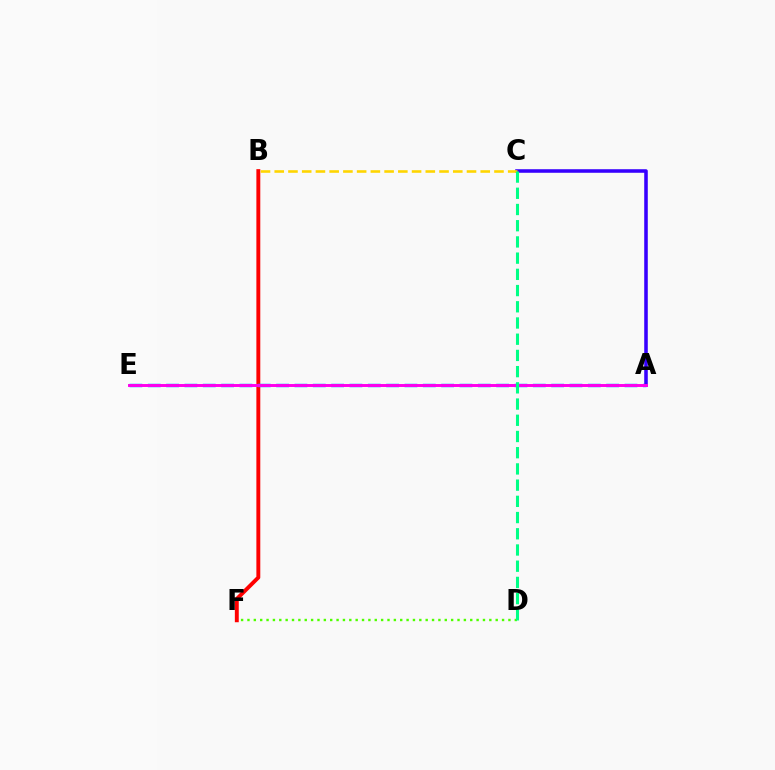{('B', 'F'): [{'color': '#ff0000', 'line_style': 'solid', 'thickness': 2.81}], ('A', 'E'): [{'color': '#009eff', 'line_style': 'dashed', 'thickness': 2.49}, {'color': '#ff00ed', 'line_style': 'solid', 'thickness': 2.12}], ('A', 'C'): [{'color': '#3700ff', 'line_style': 'solid', 'thickness': 2.56}], ('B', 'C'): [{'color': '#ffd500', 'line_style': 'dashed', 'thickness': 1.87}], ('D', 'F'): [{'color': '#4fff00', 'line_style': 'dotted', 'thickness': 1.73}], ('C', 'D'): [{'color': '#00ff86', 'line_style': 'dashed', 'thickness': 2.2}]}